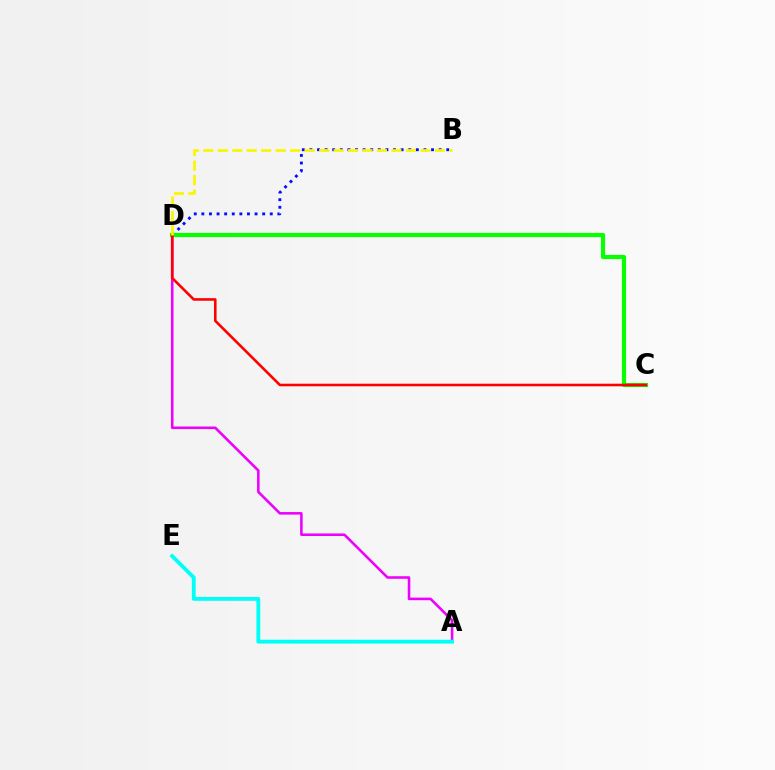{('B', 'D'): [{'color': '#0010ff', 'line_style': 'dotted', 'thickness': 2.07}, {'color': '#fcf500', 'line_style': 'dashed', 'thickness': 1.97}], ('C', 'D'): [{'color': '#08ff00', 'line_style': 'solid', 'thickness': 3.0}, {'color': '#ff0000', 'line_style': 'solid', 'thickness': 1.86}], ('A', 'D'): [{'color': '#ee00ff', 'line_style': 'solid', 'thickness': 1.85}], ('A', 'E'): [{'color': '#00fff6', 'line_style': 'solid', 'thickness': 2.76}]}